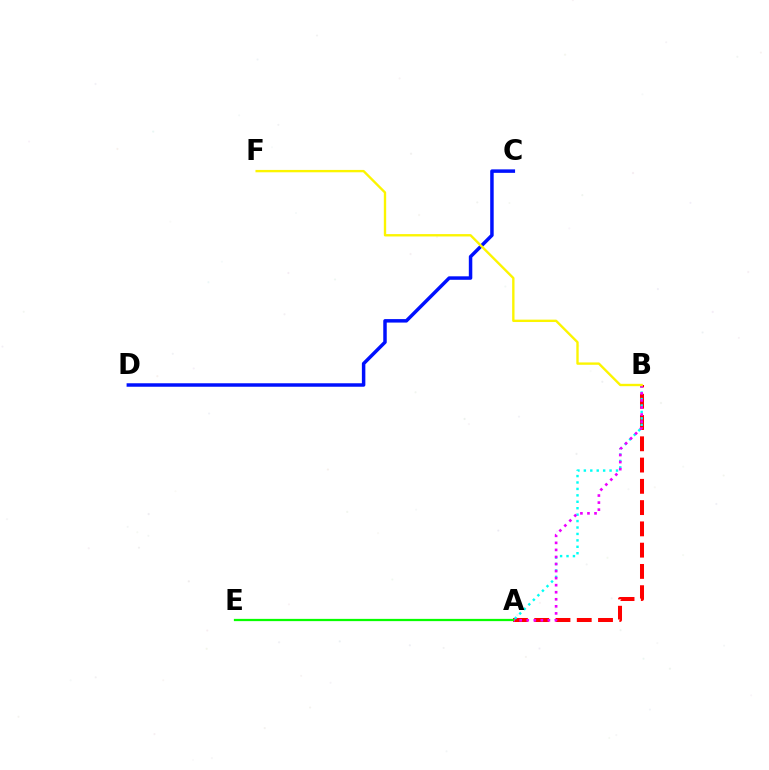{('A', 'B'): [{'color': '#ff0000', 'line_style': 'dashed', 'thickness': 2.89}, {'color': '#00fff6', 'line_style': 'dotted', 'thickness': 1.75}, {'color': '#ee00ff', 'line_style': 'dotted', 'thickness': 1.92}], ('C', 'D'): [{'color': '#0010ff', 'line_style': 'solid', 'thickness': 2.51}], ('A', 'E'): [{'color': '#08ff00', 'line_style': 'solid', 'thickness': 1.62}], ('B', 'F'): [{'color': '#fcf500', 'line_style': 'solid', 'thickness': 1.7}]}